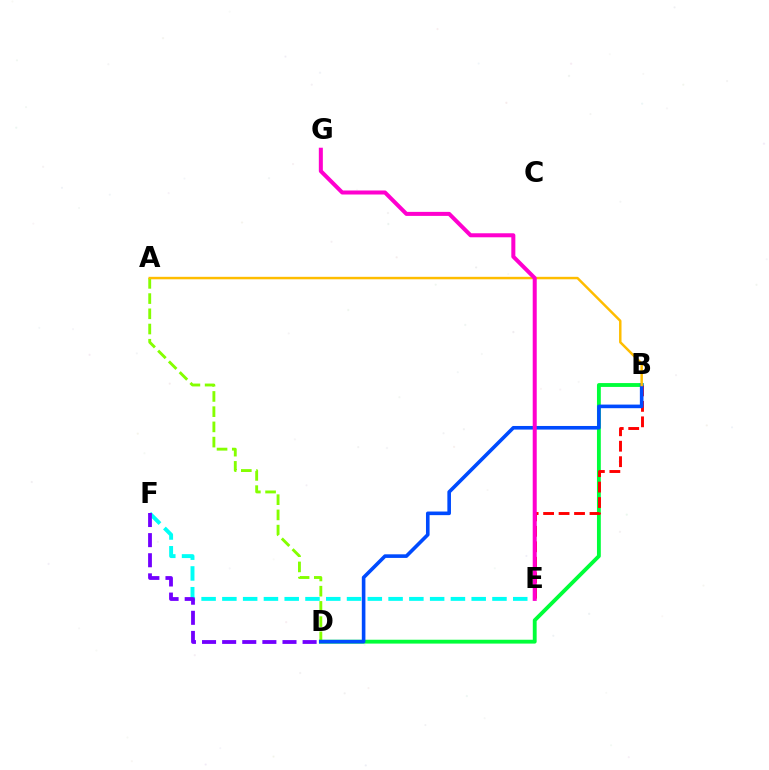{('E', 'F'): [{'color': '#00fff6', 'line_style': 'dashed', 'thickness': 2.82}], ('A', 'D'): [{'color': '#84ff00', 'line_style': 'dashed', 'thickness': 2.07}], ('D', 'F'): [{'color': '#7200ff', 'line_style': 'dashed', 'thickness': 2.73}], ('B', 'D'): [{'color': '#00ff39', 'line_style': 'solid', 'thickness': 2.77}, {'color': '#004bff', 'line_style': 'solid', 'thickness': 2.6}], ('B', 'E'): [{'color': '#ff0000', 'line_style': 'dashed', 'thickness': 2.1}], ('A', 'B'): [{'color': '#ffbd00', 'line_style': 'solid', 'thickness': 1.77}], ('E', 'G'): [{'color': '#ff00cf', 'line_style': 'solid', 'thickness': 2.89}]}